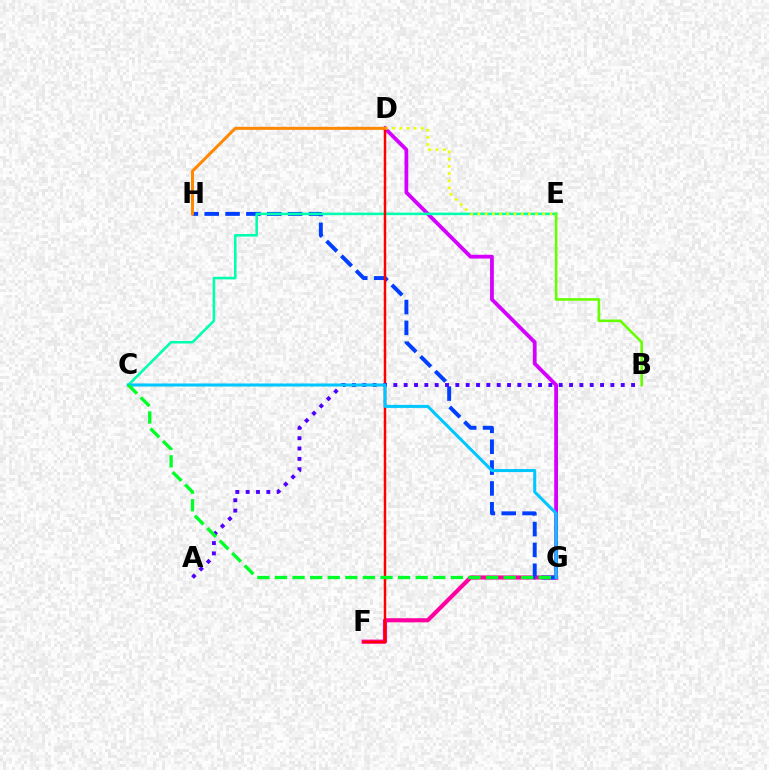{('D', 'G'): [{'color': '#d600ff', 'line_style': 'solid', 'thickness': 2.73}], ('F', 'G'): [{'color': '#ff00a0', 'line_style': 'solid', 'thickness': 2.97}], ('G', 'H'): [{'color': '#003fff', 'line_style': 'dashed', 'thickness': 2.83}], ('C', 'E'): [{'color': '#00ffaf', 'line_style': 'solid', 'thickness': 1.85}], ('D', 'E'): [{'color': '#eeff00', 'line_style': 'dotted', 'thickness': 1.96}], ('D', 'F'): [{'color': '#ff0000', 'line_style': 'solid', 'thickness': 1.78}], ('A', 'B'): [{'color': '#4f00ff', 'line_style': 'dotted', 'thickness': 2.81}], ('C', 'G'): [{'color': '#00c7ff', 'line_style': 'solid', 'thickness': 2.2}, {'color': '#00ff27', 'line_style': 'dashed', 'thickness': 2.39}], ('B', 'E'): [{'color': '#66ff00', 'line_style': 'solid', 'thickness': 1.88}], ('D', 'H'): [{'color': '#ff8800', 'line_style': 'solid', 'thickness': 2.16}]}